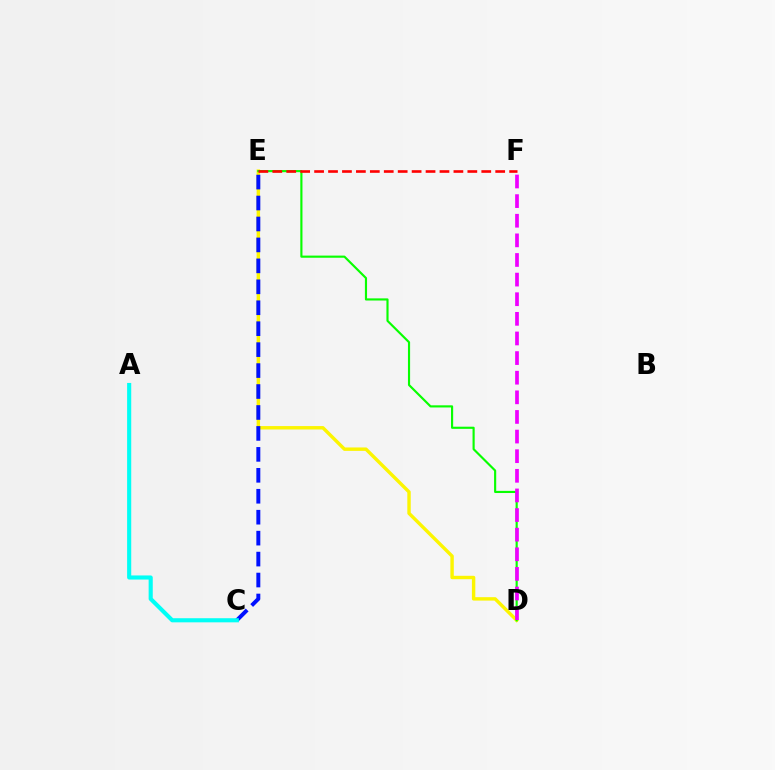{('D', 'E'): [{'color': '#fcf500', 'line_style': 'solid', 'thickness': 2.46}, {'color': '#08ff00', 'line_style': 'solid', 'thickness': 1.55}], ('C', 'E'): [{'color': '#0010ff', 'line_style': 'dashed', 'thickness': 2.85}], ('E', 'F'): [{'color': '#ff0000', 'line_style': 'dashed', 'thickness': 1.89}], ('D', 'F'): [{'color': '#ee00ff', 'line_style': 'dashed', 'thickness': 2.67}], ('A', 'C'): [{'color': '#00fff6', 'line_style': 'solid', 'thickness': 2.96}]}